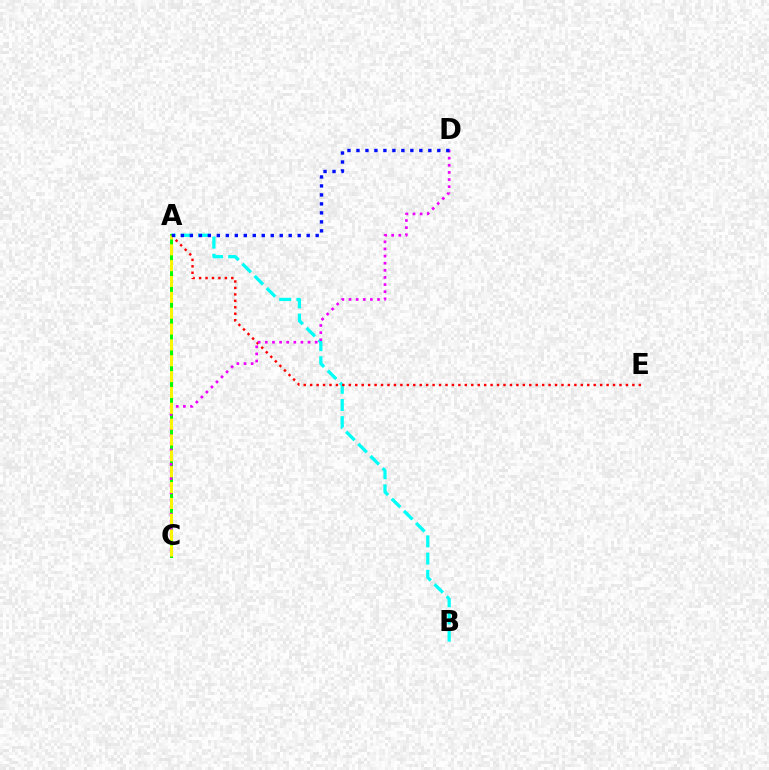{('A', 'B'): [{'color': '#00fff6', 'line_style': 'dashed', 'thickness': 2.33}], ('A', 'E'): [{'color': '#ff0000', 'line_style': 'dotted', 'thickness': 1.75}], ('A', 'C'): [{'color': '#08ff00', 'line_style': 'solid', 'thickness': 2.15}, {'color': '#fcf500', 'line_style': 'dashed', 'thickness': 2.15}], ('C', 'D'): [{'color': '#ee00ff', 'line_style': 'dotted', 'thickness': 1.93}], ('A', 'D'): [{'color': '#0010ff', 'line_style': 'dotted', 'thickness': 2.44}]}